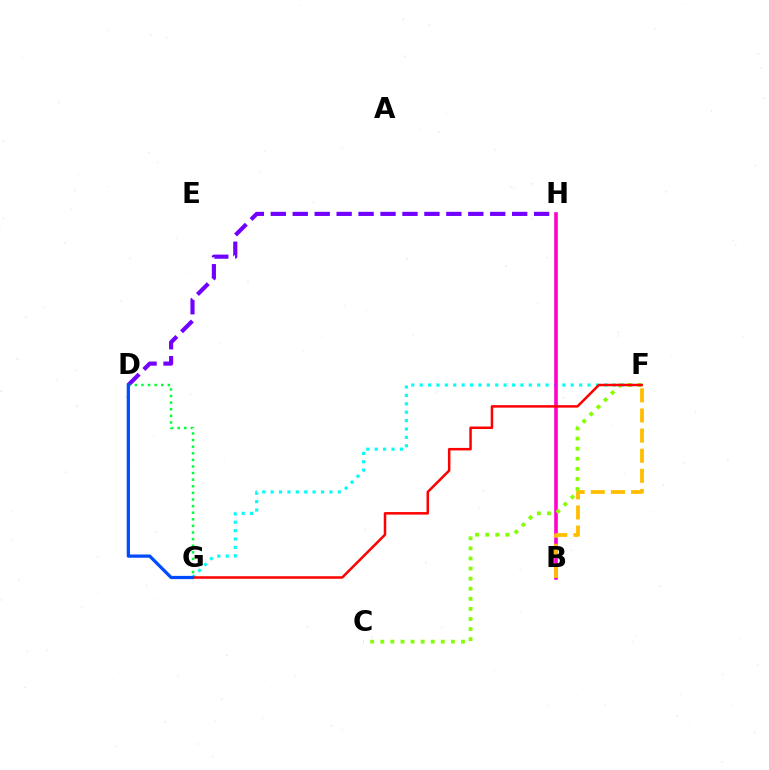{('D', 'H'): [{'color': '#7200ff', 'line_style': 'dashed', 'thickness': 2.98}], ('F', 'G'): [{'color': '#00fff6', 'line_style': 'dotted', 'thickness': 2.28}, {'color': '#ff0000', 'line_style': 'solid', 'thickness': 1.81}], ('B', 'H'): [{'color': '#ff00cf', 'line_style': 'solid', 'thickness': 2.59}], ('D', 'G'): [{'color': '#00ff39', 'line_style': 'dotted', 'thickness': 1.79}, {'color': '#004bff', 'line_style': 'solid', 'thickness': 2.33}], ('B', 'F'): [{'color': '#ffbd00', 'line_style': 'dashed', 'thickness': 2.73}], ('C', 'F'): [{'color': '#84ff00', 'line_style': 'dotted', 'thickness': 2.74}]}